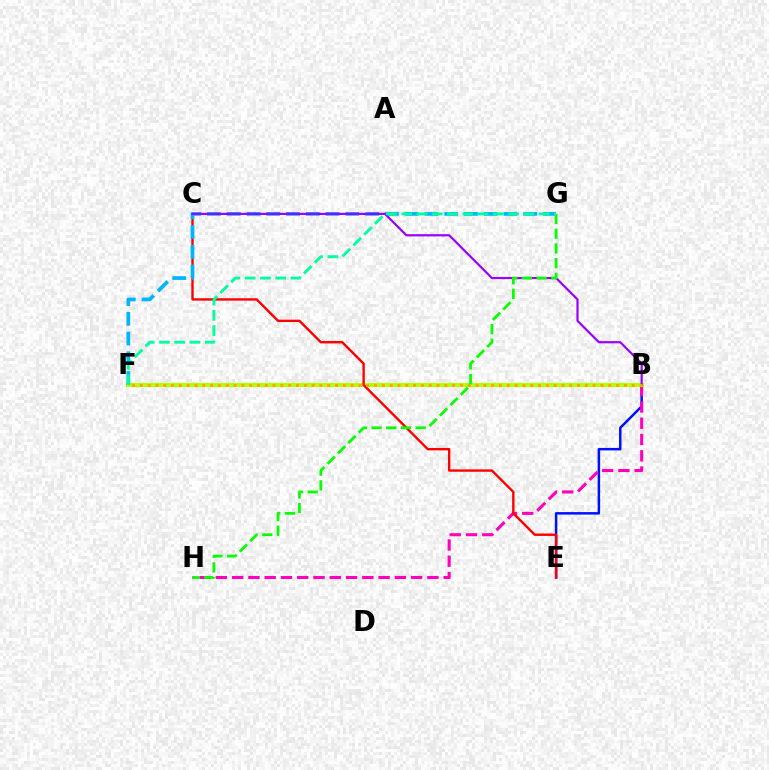{('B', 'E'): [{'color': '#0010ff', 'line_style': 'solid', 'thickness': 1.79}], ('B', 'H'): [{'color': '#ff00bd', 'line_style': 'dashed', 'thickness': 2.21}], ('B', 'F'): [{'color': '#b3ff00', 'line_style': 'solid', 'thickness': 2.97}, {'color': '#ffa500', 'line_style': 'dotted', 'thickness': 2.12}], ('C', 'E'): [{'color': '#ff0000', 'line_style': 'solid', 'thickness': 1.72}], ('F', 'G'): [{'color': '#00b5ff', 'line_style': 'dashed', 'thickness': 2.69}, {'color': '#00ff9d', 'line_style': 'dashed', 'thickness': 2.07}], ('B', 'C'): [{'color': '#9b00ff', 'line_style': 'solid', 'thickness': 1.58}], ('G', 'H'): [{'color': '#08ff00', 'line_style': 'dashed', 'thickness': 2.0}]}